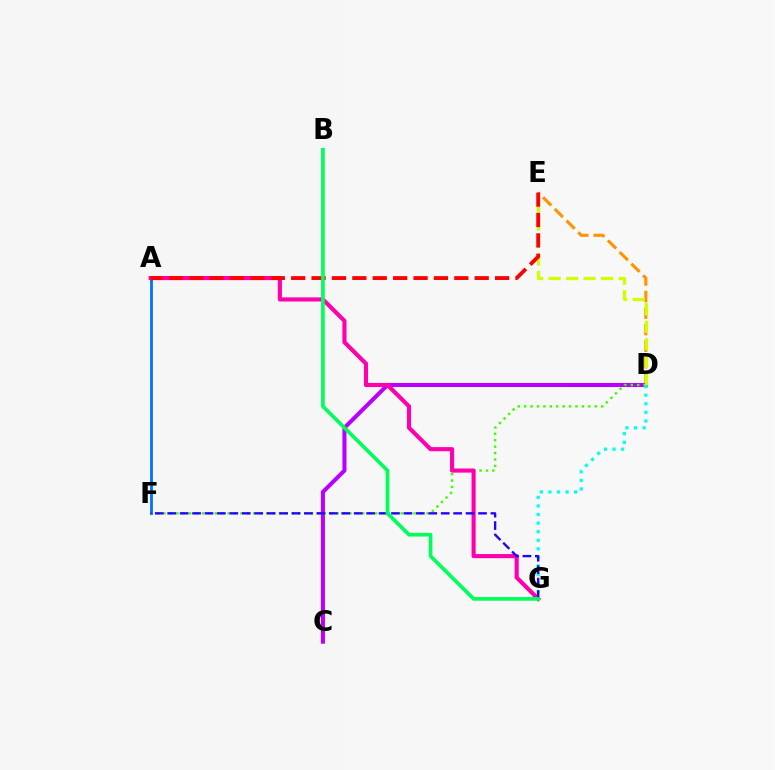{('D', 'E'): [{'color': '#ff9400', 'line_style': 'dashed', 'thickness': 2.25}, {'color': '#d1ff00', 'line_style': 'dashed', 'thickness': 2.38}], ('C', 'D'): [{'color': '#b900ff', 'line_style': 'solid', 'thickness': 2.92}], ('D', 'F'): [{'color': '#3dff00', 'line_style': 'dotted', 'thickness': 1.74}], ('A', 'F'): [{'color': '#0074ff', 'line_style': 'solid', 'thickness': 2.02}], ('D', 'G'): [{'color': '#00fff6', 'line_style': 'dotted', 'thickness': 2.33}], ('A', 'G'): [{'color': '#ff00ac', 'line_style': 'solid', 'thickness': 2.96}], ('F', 'G'): [{'color': '#2500ff', 'line_style': 'dashed', 'thickness': 1.69}], ('A', 'E'): [{'color': '#ff0000', 'line_style': 'dashed', 'thickness': 2.77}], ('B', 'G'): [{'color': '#00ff5c', 'line_style': 'solid', 'thickness': 2.64}]}